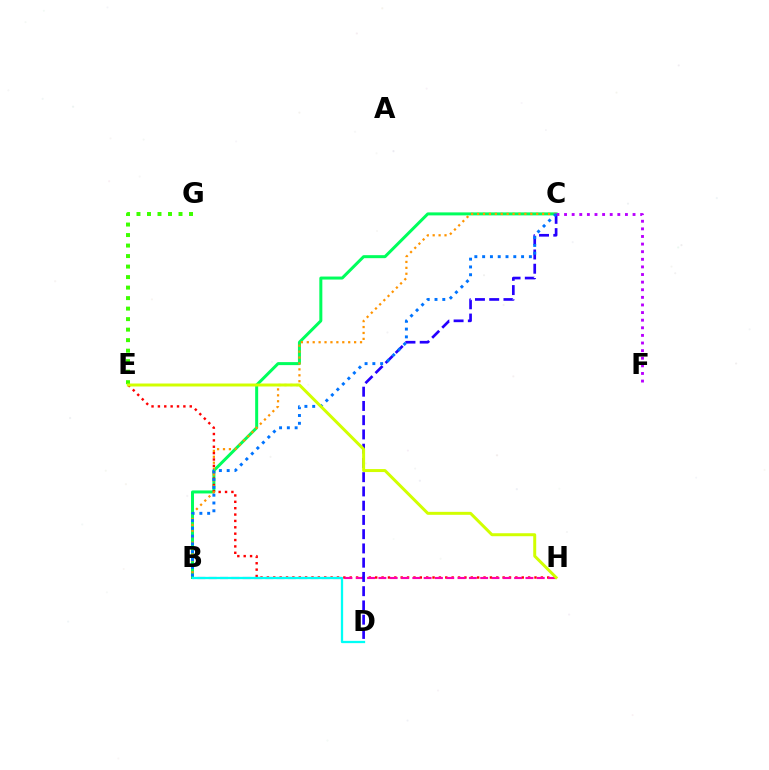{('B', 'C'): [{'color': '#00ff5c', 'line_style': 'solid', 'thickness': 2.16}, {'color': '#ff9400', 'line_style': 'dotted', 'thickness': 1.61}, {'color': '#0074ff', 'line_style': 'dotted', 'thickness': 2.12}], ('E', 'H'): [{'color': '#ff0000', 'line_style': 'dotted', 'thickness': 1.73}, {'color': '#d1ff00', 'line_style': 'solid', 'thickness': 2.15}], ('B', 'H'): [{'color': '#ff00ac', 'line_style': 'dashed', 'thickness': 1.54}], ('C', 'D'): [{'color': '#2500ff', 'line_style': 'dashed', 'thickness': 1.94}], ('E', 'G'): [{'color': '#3dff00', 'line_style': 'dotted', 'thickness': 2.86}], ('C', 'F'): [{'color': '#b900ff', 'line_style': 'dotted', 'thickness': 2.07}], ('B', 'D'): [{'color': '#00fff6', 'line_style': 'solid', 'thickness': 1.64}]}